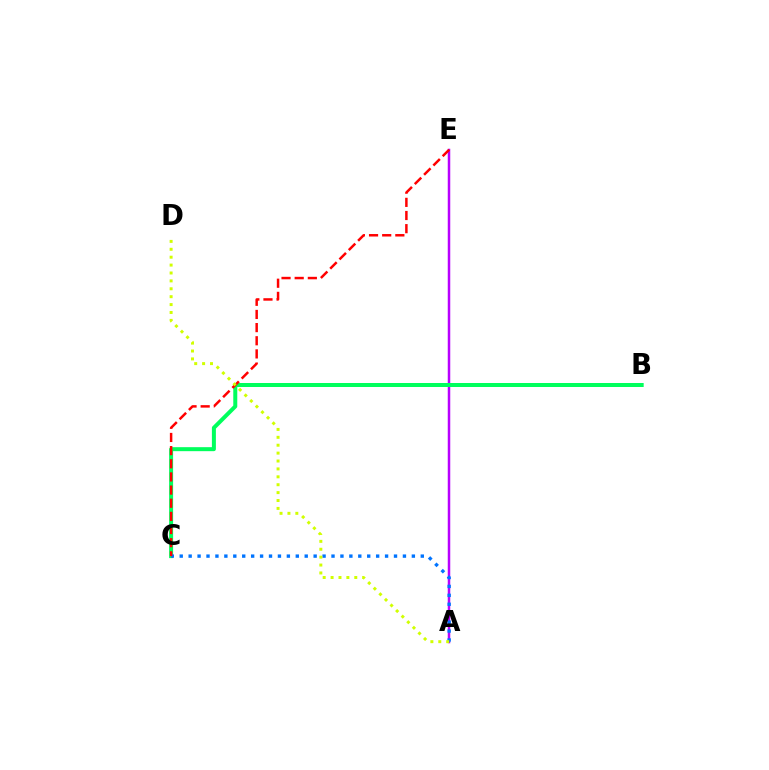{('A', 'E'): [{'color': '#b900ff', 'line_style': 'solid', 'thickness': 1.8}], ('B', 'C'): [{'color': '#00ff5c', 'line_style': 'solid', 'thickness': 2.88}], ('A', 'C'): [{'color': '#0074ff', 'line_style': 'dotted', 'thickness': 2.43}], ('C', 'E'): [{'color': '#ff0000', 'line_style': 'dashed', 'thickness': 1.79}], ('A', 'D'): [{'color': '#d1ff00', 'line_style': 'dotted', 'thickness': 2.15}]}